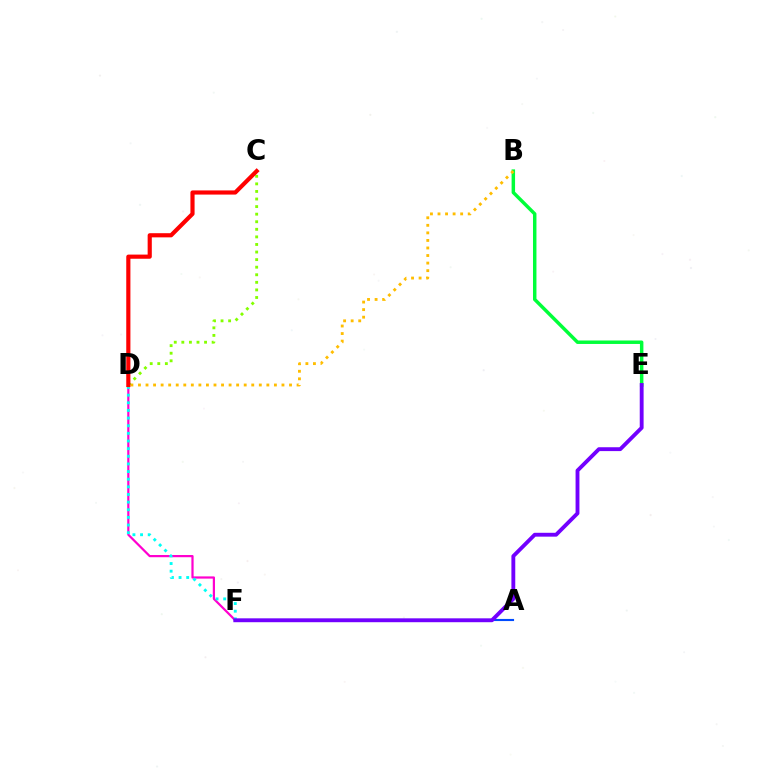{('D', 'F'): [{'color': '#ff00cf', 'line_style': 'solid', 'thickness': 1.59}, {'color': '#00fff6', 'line_style': 'dotted', 'thickness': 2.08}], ('A', 'F'): [{'color': '#004bff', 'line_style': 'solid', 'thickness': 1.53}], ('B', 'E'): [{'color': '#00ff39', 'line_style': 'solid', 'thickness': 2.49}], ('B', 'D'): [{'color': '#ffbd00', 'line_style': 'dotted', 'thickness': 2.05}], ('E', 'F'): [{'color': '#7200ff', 'line_style': 'solid', 'thickness': 2.78}], ('C', 'D'): [{'color': '#84ff00', 'line_style': 'dotted', 'thickness': 2.06}, {'color': '#ff0000', 'line_style': 'solid', 'thickness': 2.99}]}